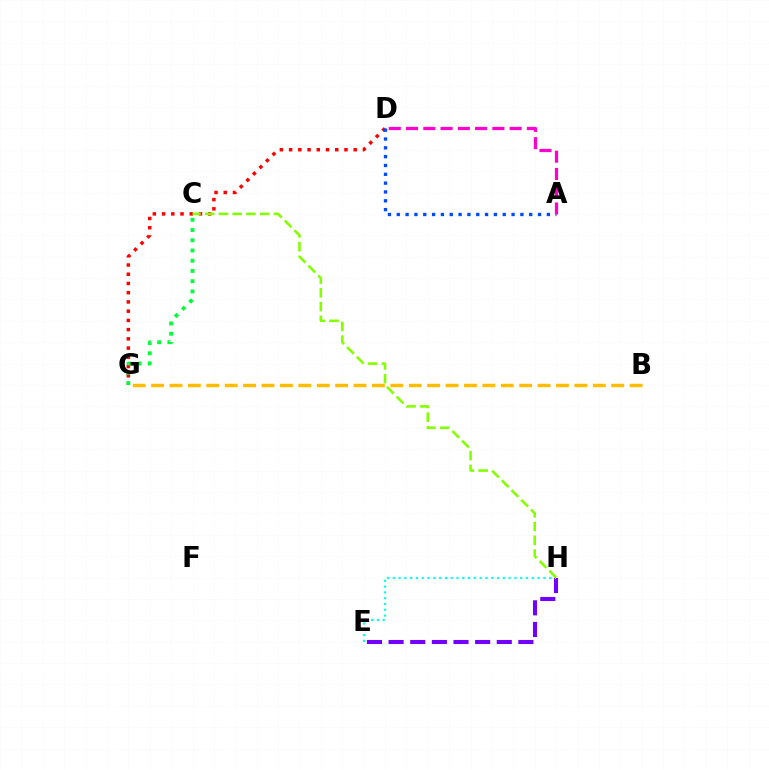{('D', 'G'): [{'color': '#ff0000', 'line_style': 'dotted', 'thickness': 2.51}], ('A', 'D'): [{'color': '#004bff', 'line_style': 'dotted', 'thickness': 2.4}, {'color': '#ff00cf', 'line_style': 'dashed', 'thickness': 2.35}], ('B', 'G'): [{'color': '#ffbd00', 'line_style': 'dashed', 'thickness': 2.5}], ('C', 'G'): [{'color': '#00ff39', 'line_style': 'dotted', 'thickness': 2.78}], ('E', 'H'): [{'color': '#7200ff', 'line_style': 'dashed', 'thickness': 2.94}, {'color': '#00fff6', 'line_style': 'dotted', 'thickness': 1.57}], ('C', 'H'): [{'color': '#84ff00', 'line_style': 'dashed', 'thickness': 1.87}]}